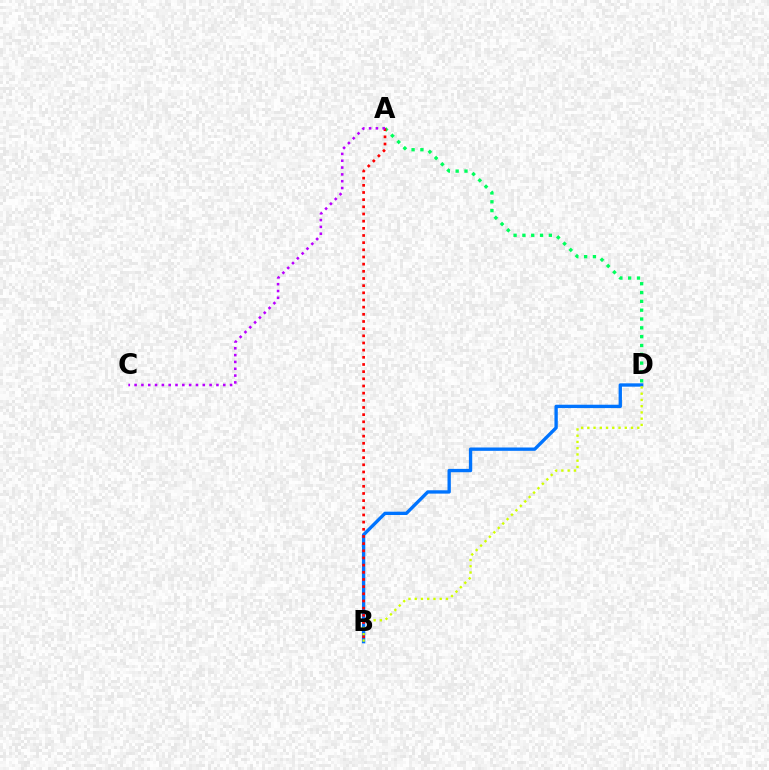{('A', 'D'): [{'color': '#00ff5c', 'line_style': 'dotted', 'thickness': 2.4}], ('B', 'D'): [{'color': '#0074ff', 'line_style': 'solid', 'thickness': 2.4}, {'color': '#d1ff00', 'line_style': 'dotted', 'thickness': 1.7}], ('A', 'B'): [{'color': '#ff0000', 'line_style': 'dotted', 'thickness': 1.95}], ('A', 'C'): [{'color': '#b900ff', 'line_style': 'dotted', 'thickness': 1.85}]}